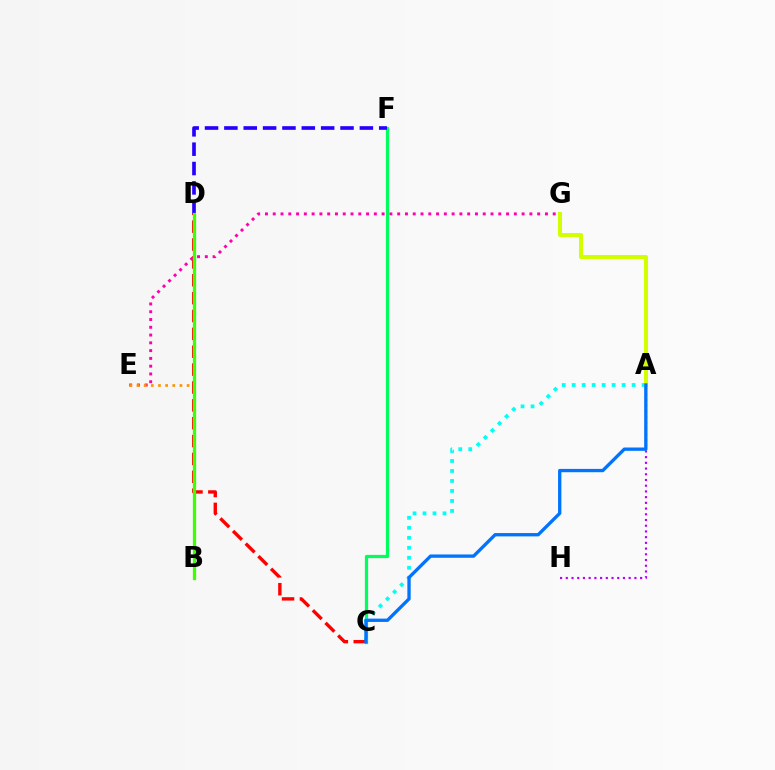{('C', 'F'): [{'color': '#00ff5c', 'line_style': 'solid', 'thickness': 2.33}], ('A', 'C'): [{'color': '#00fff6', 'line_style': 'dotted', 'thickness': 2.71}, {'color': '#0074ff', 'line_style': 'solid', 'thickness': 2.39}], ('A', 'G'): [{'color': '#d1ff00', 'line_style': 'solid', 'thickness': 2.91}], ('D', 'F'): [{'color': '#2500ff', 'line_style': 'dashed', 'thickness': 2.63}], ('C', 'D'): [{'color': '#ff0000', 'line_style': 'dashed', 'thickness': 2.43}], ('E', 'G'): [{'color': '#ff00ac', 'line_style': 'dotted', 'thickness': 2.11}], ('D', 'E'): [{'color': '#ff9400', 'line_style': 'dotted', 'thickness': 1.94}], ('B', 'D'): [{'color': '#3dff00', 'line_style': 'solid', 'thickness': 2.35}], ('A', 'H'): [{'color': '#b900ff', 'line_style': 'dotted', 'thickness': 1.55}]}